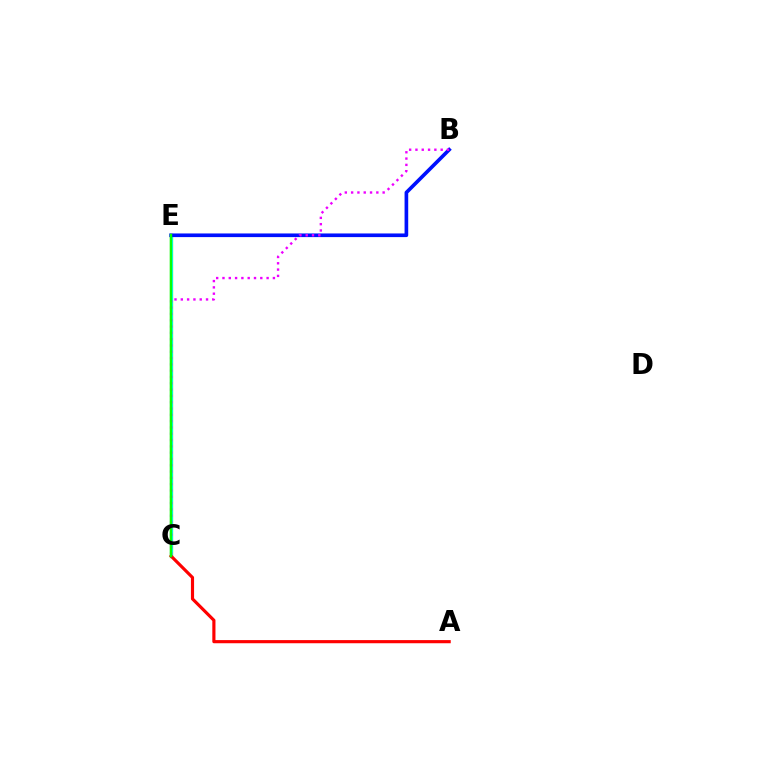{('C', 'E'): [{'color': '#fcf500', 'line_style': 'solid', 'thickness': 2.35}, {'color': '#00fff6', 'line_style': 'solid', 'thickness': 2.32}, {'color': '#08ff00', 'line_style': 'solid', 'thickness': 1.73}], ('A', 'C'): [{'color': '#ff0000', 'line_style': 'solid', 'thickness': 2.27}], ('B', 'E'): [{'color': '#0010ff', 'line_style': 'solid', 'thickness': 2.63}], ('B', 'C'): [{'color': '#ee00ff', 'line_style': 'dotted', 'thickness': 1.71}]}